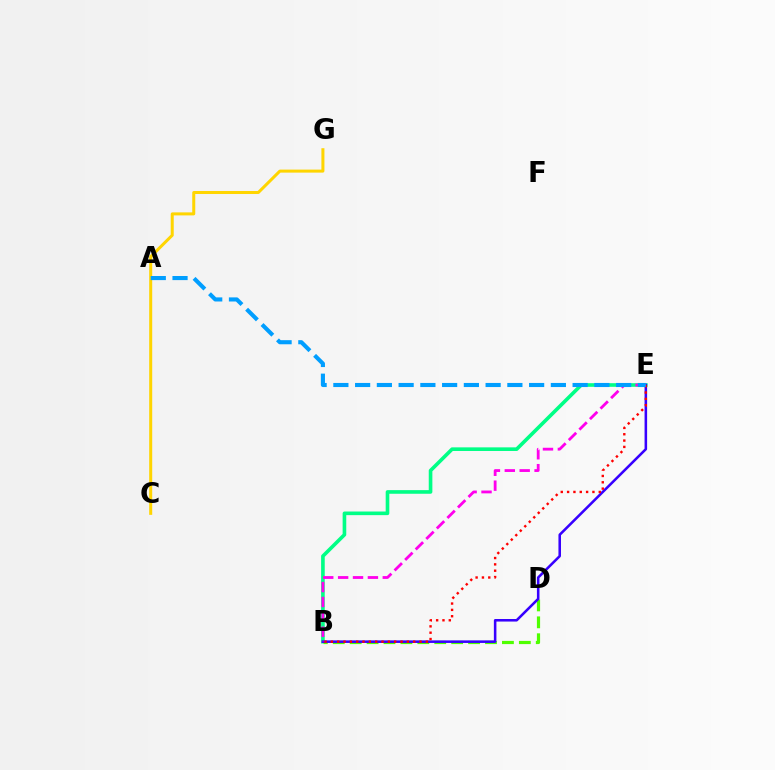{('B', 'E'): [{'color': '#00ff86', 'line_style': 'solid', 'thickness': 2.61}, {'color': '#3700ff', 'line_style': 'solid', 'thickness': 1.84}, {'color': '#ff0000', 'line_style': 'dotted', 'thickness': 1.72}, {'color': '#ff00ed', 'line_style': 'dashed', 'thickness': 2.02}], ('B', 'D'): [{'color': '#4fff00', 'line_style': 'dashed', 'thickness': 2.3}], ('C', 'G'): [{'color': '#ffd500', 'line_style': 'solid', 'thickness': 2.17}], ('A', 'E'): [{'color': '#009eff', 'line_style': 'dashed', 'thickness': 2.95}]}